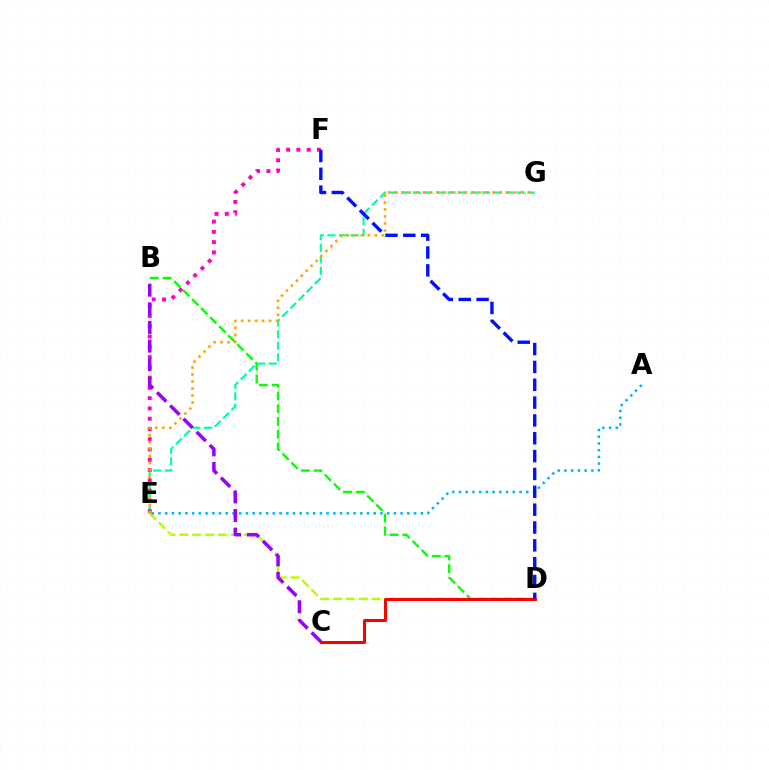{('D', 'E'): [{'color': '#b3ff00', 'line_style': 'dashed', 'thickness': 1.75}], ('A', 'E'): [{'color': '#00b5ff', 'line_style': 'dotted', 'thickness': 1.83}], ('B', 'D'): [{'color': '#08ff00', 'line_style': 'dashed', 'thickness': 1.74}], ('E', 'G'): [{'color': '#00ff9d', 'line_style': 'dashed', 'thickness': 1.57}, {'color': '#ffa500', 'line_style': 'dotted', 'thickness': 1.9}], ('E', 'F'): [{'color': '#ff00bd', 'line_style': 'dotted', 'thickness': 2.79}], ('C', 'D'): [{'color': '#ff0000', 'line_style': 'solid', 'thickness': 2.17}], ('B', 'C'): [{'color': '#9b00ff', 'line_style': 'dashed', 'thickness': 2.53}], ('D', 'F'): [{'color': '#0010ff', 'line_style': 'dashed', 'thickness': 2.42}]}